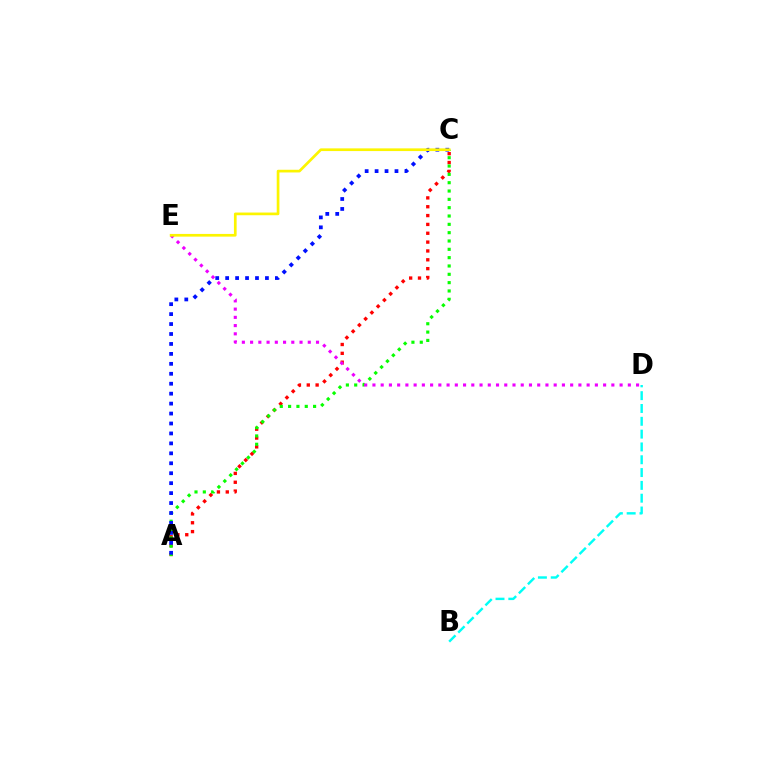{('A', 'C'): [{'color': '#ff0000', 'line_style': 'dotted', 'thickness': 2.4}, {'color': '#08ff00', 'line_style': 'dotted', 'thickness': 2.26}, {'color': '#0010ff', 'line_style': 'dotted', 'thickness': 2.7}], ('B', 'D'): [{'color': '#00fff6', 'line_style': 'dashed', 'thickness': 1.74}], ('D', 'E'): [{'color': '#ee00ff', 'line_style': 'dotted', 'thickness': 2.24}], ('C', 'E'): [{'color': '#fcf500', 'line_style': 'solid', 'thickness': 1.94}]}